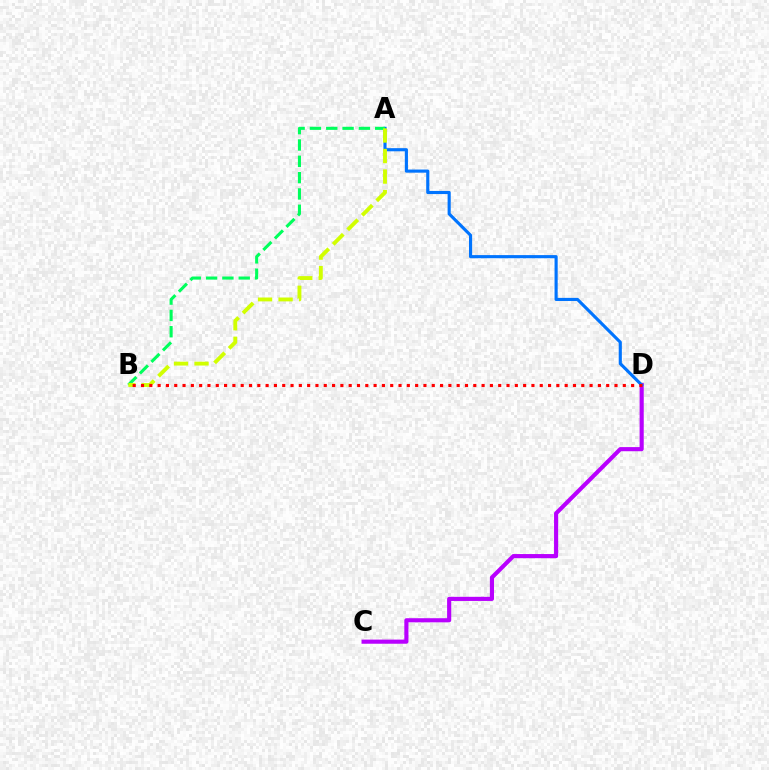{('C', 'D'): [{'color': '#b900ff', 'line_style': 'solid', 'thickness': 2.97}], ('A', 'D'): [{'color': '#0074ff', 'line_style': 'solid', 'thickness': 2.25}], ('A', 'B'): [{'color': '#00ff5c', 'line_style': 'dashed', 'thickness': 2.22}, {'color': '#d1ff00', 'line_style': 'dashed', 'thickness': 2.79}], ('B', 'D'): [{'color': '#ff0000', 'line_style': 'dotted', 'thickness': 2.26}]}